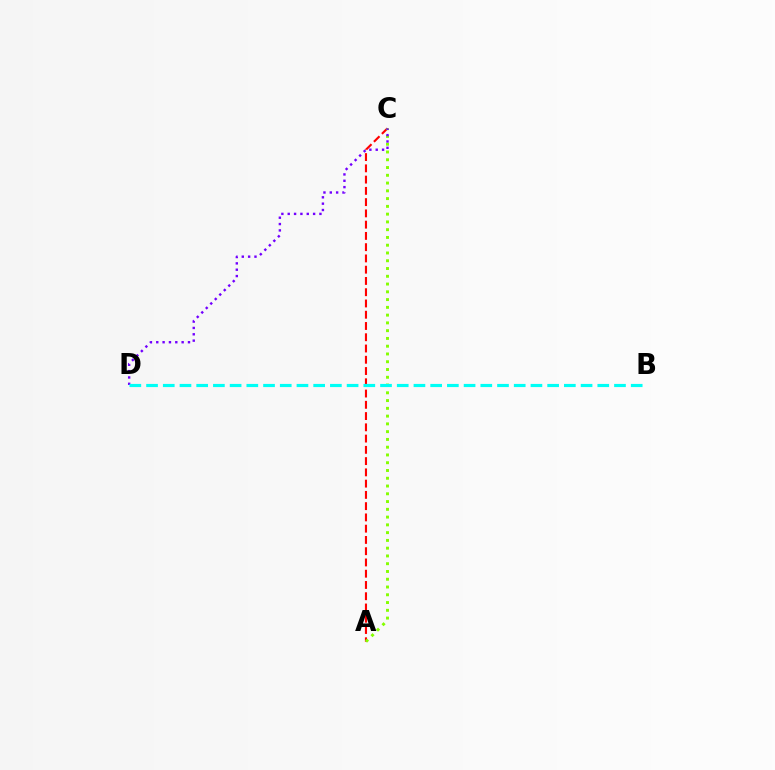{('A', 'C'): [{'color': '#ff0000', 'line_style': 'dashed', 'thickness': 1.53}, {'color': '#84ff00', 'line_style': 'dotted', 'thickness': 2.11}], ('C', 'D'): [{'color': '#7200ff', 'line_style': 'dotted', 'thickness': 1.72}], ('B', 'D'): [{'color': '#00fff6', 'line_style': 'dashed', 'thickness': 2.27}]}